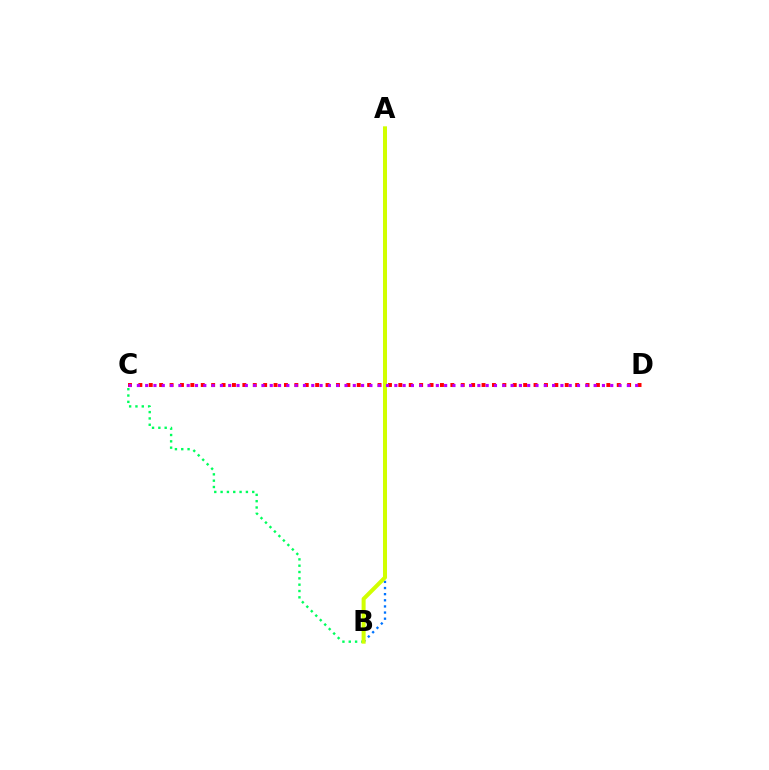{('B', 'C'): [{'color': '#00ff5c', 'line_style': 'dotted', 'thickness': 1.72}], ('A', 'B'): [{'color': '#0074ff', 'line_style': 'dotted', 'thickness': 1.67}, {'color': '#d1ff00', 'line_style': 'solid', 'thickness': 2.89}], ('C', 'D'): [{'color': '#ff0000', 'line_style': 'dotted', 'thickness': 2.83}, {'color': '#b900ff', 'line_style': 'dotted', 'thickness': 2.26}]}